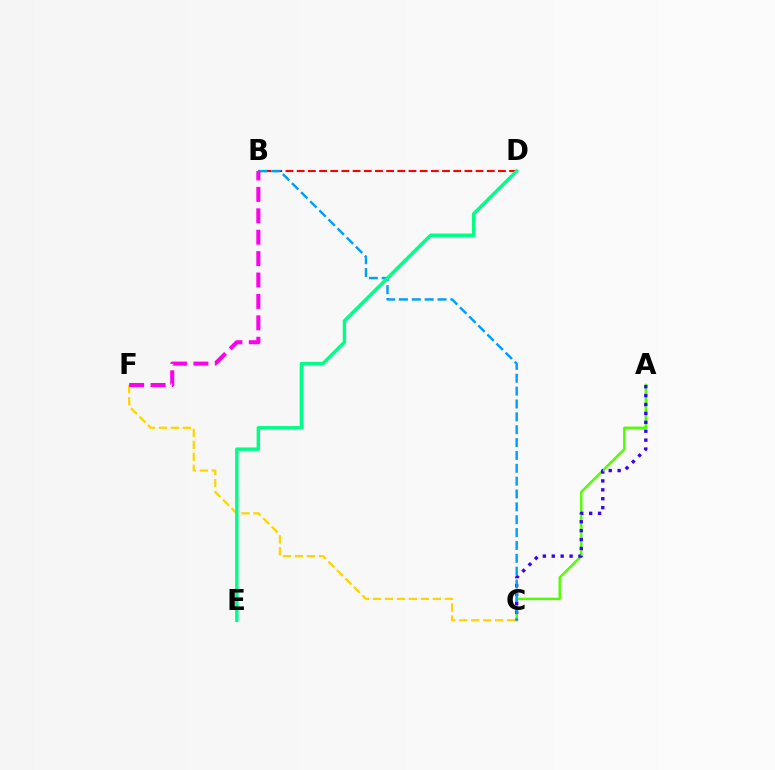{('C', 'F'): [{'color': '#ffd500', 'line_style': 'dashed', 'thickness': 1.62}], ('A', 'C'): [{'color': '#4fff00', 'line_style': 'solid', 'thickness': 1.74}, {'color': '#3700ff', 'line_style': 'dotted', 'thickness': 2.42}], ('B', 'D'): [{'color': '#ff0000', 'line_style': 'dashed', 'thickness': 1.52}], ('B', 'C'): [{'color': '#009eff', 'line_style': 'dashed', 'thickness': 1.75}], ('D', 'E'): [{'color': '#00ff86', 'line_style': 'solid', 'thickness': 2.48}], ('B', 'F'): [{'color': '#ff00ed', 'line_style': 'dashed', 'thickness': 2.91}]}